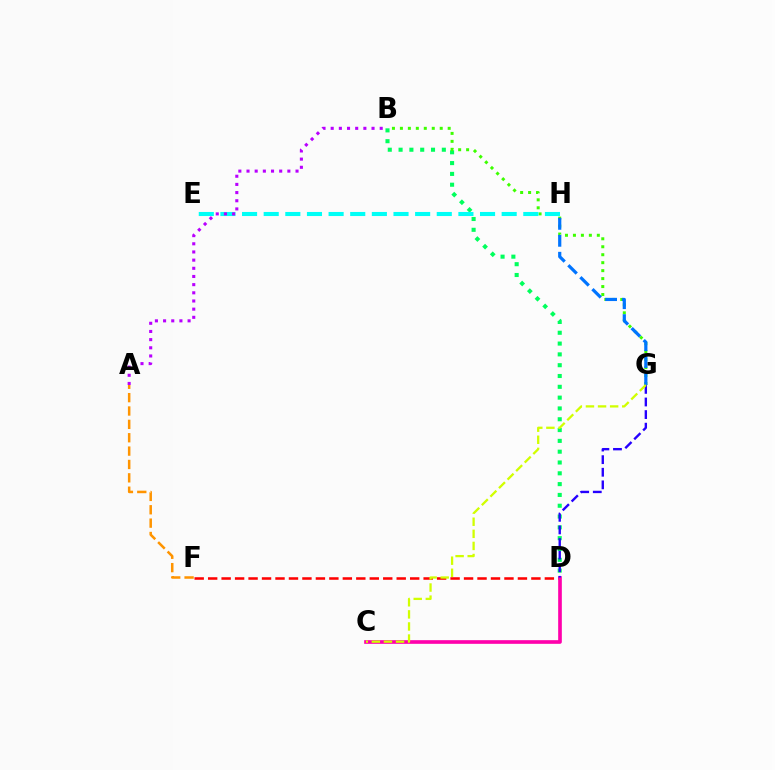{('B', 'D'): [{'color': '#00ff5c', 'line_style': 'dotted', 'thickness': 2.94}], ('D', 'F'): [{'color': '#ff0000', 'line_style': 'dashed', 'thickness': 1.83}], ('B', 'G'): [{'color': '#3dff00', 'line_style': 'dotted', 'thickness': 2.16}], ('G', 'H'): [{'color': '#0074ff', 'line_style': 'dashed', 'thickness': 2.31}], ('E', 'H'): [{'color': '#00fff6', 'line_style': 'dashed', 'thickness': 2.94}], ('C', 'D'): [{'color': '#ff00ac', 'line_style': 'solid', 'thickness': 2.63}], ('D', 'G'): [{'color': '#2500ff', 'line_style': 'dashed', 'thickness': 1.71}], ('A', 'B'): [{'color': '#b900ff', 'line_style': 'dotted', 'thickness': 2.22}], ('C', 'G'): [{'color': '#d1ff00', 'line_style': 'dashed', 'thickness': 1.64}], ('A', 'F'): [{'color': '#ff9400', 'line_style': 'dashed', 'thickness': 1.82}]}